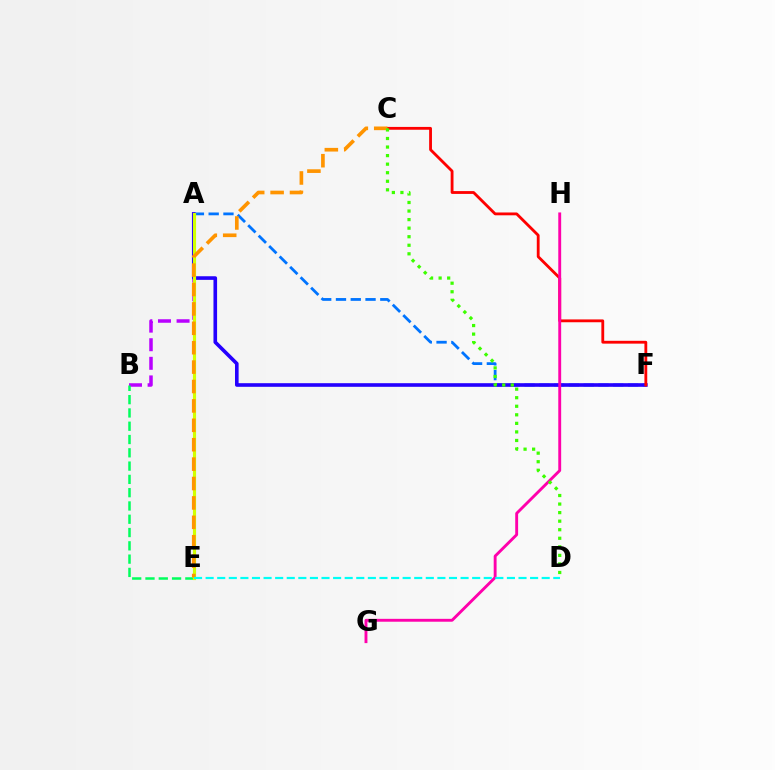{('A', 'B'): [{'color': '#b900ff', 'line_style': 'dashed', 'thickness': 2.53}], ('A', 'F'): [{'color': '#0074ff', 'line_style': 'dashed', 'thickness': 2.01}, {'color': '#2500ff', 'line_style': 'solid', 'thickness': 2.6}], ('B', 'E'): [{'color': '#00ff5c', 'line_style': 'dashed', 'thickness': 1.81}], ('C', 'F'): [{'color': '#ff0000', 'line_style': 'solid', 'thickness': 2.03}], ('G', 'H'): [{'color': '#ff00ac', 'line_style': 'solid', 'thickness': 2.08}], ('A', 'E'): [{'color': '#d1ff00', 'line_style': 'solid', 'thickness': 2.26}], ('C', 'E'): [{'color': '#ff9400', 'line_style': 'dashed', 'thickness': 2.64}], ('D', 'E'): [{'color': '#00fff6', 'line_style': 'dashed', 'thickness': 1.57}], ('C', 'D'): [{'color': '#3dff00', 'line_style': 'dotted', 'thickness': 2.32}]}